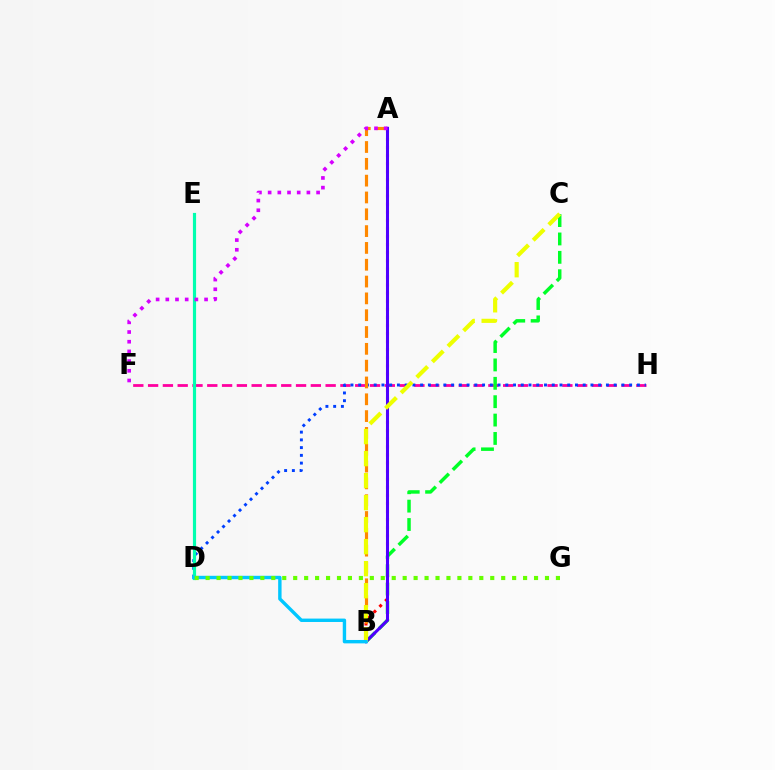{('F', 'H'): [{'color': '#ff00a0', 'line_style': 'dashed', 'thickness': 2.01}], ('D', 'H'): [{'color': '#003fff', 'line_style': 'dotted', 'thickness': 2.1}], ('A', 'B'): [{'color': '#ff0000', 'line_style': 'dotted', 'thickness': 2.2}, {'color': '#ff8800', 'line_style': 'dashed', 'thickness': 2.28}, {'color': '#4f00ff', 'line_style': 'solid', 'thickness': 2.19}], ('B', 'C'): [{'color': '#00ff27', 'line_style': 'dashed', 'thickness': 2.5}, {'color': '#eeff00', 'line_style': 'dashed', 'thickness': 2.99}], ('D', 'E'): [{'color': '#00ffaf', 'line_style': 'solid', 'thickness': 2.28}], ('B', 'D'): [{'color': '#00c7ff', 'line_style': 'solid', 'thickness': 2.45}], ('A', 'F'): [{'color': '#d600ff', 'line_style': 'dotted', 'thickness': 2.63}], ('D', 'G'): [{'color': '#66ff00', 'line_style': 'dotted', 'thickness': 2.97}]}